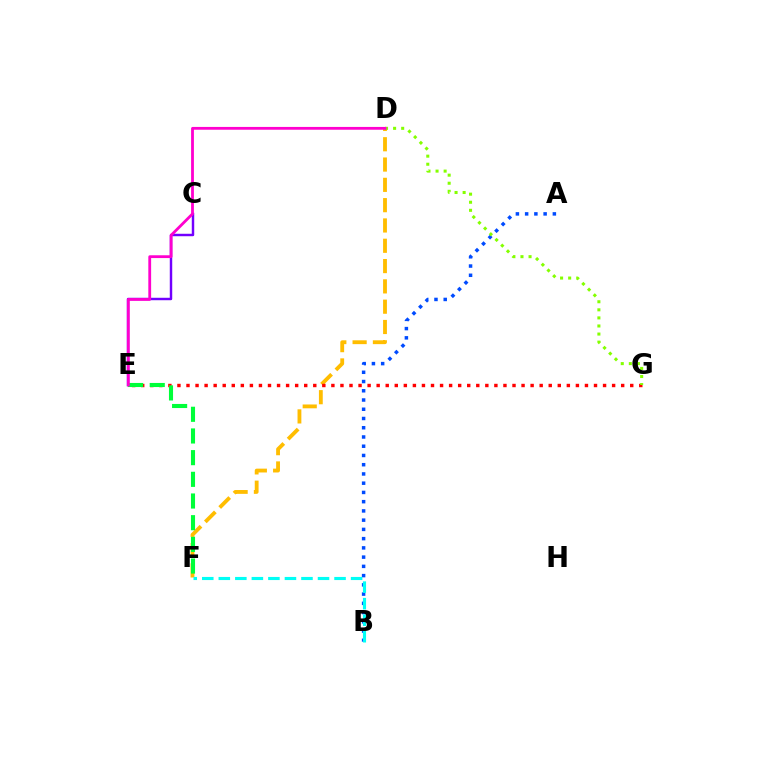{('C', 'E'): [{'color': '#7200ff', 'line_style': 'solid', 'thickness': 1.76}], ('A', 'B'): [{'color': '#004bff', 'line_style': 'dotted', 'thickness': 2.51}], ('D', 'F'): [{'color': '#ffbd00', 'line_style': 'dashed', 'thickness': 2.76}], ('E', 'G'): [{'color': '#ff0000', 'line_style': 'dotted', 'thickness': 2.46}], ('E', 'F'): [{'color': '#00ff39', 'line_style': 'dashed', 'thickness': 2.95}], ('D', 'G'): [{'color': '#84ff00', 'line_style': 'dotted', 'thickness': 2.19}], ('D', 'E'): [{'color': '#ff00cf', 'line_style': 'solid', 'thickness': 2.02}], ('B', 'F'): [{'color': '#00fff6', 'line_style': 'dashed', 'thickness': 2.25}]}